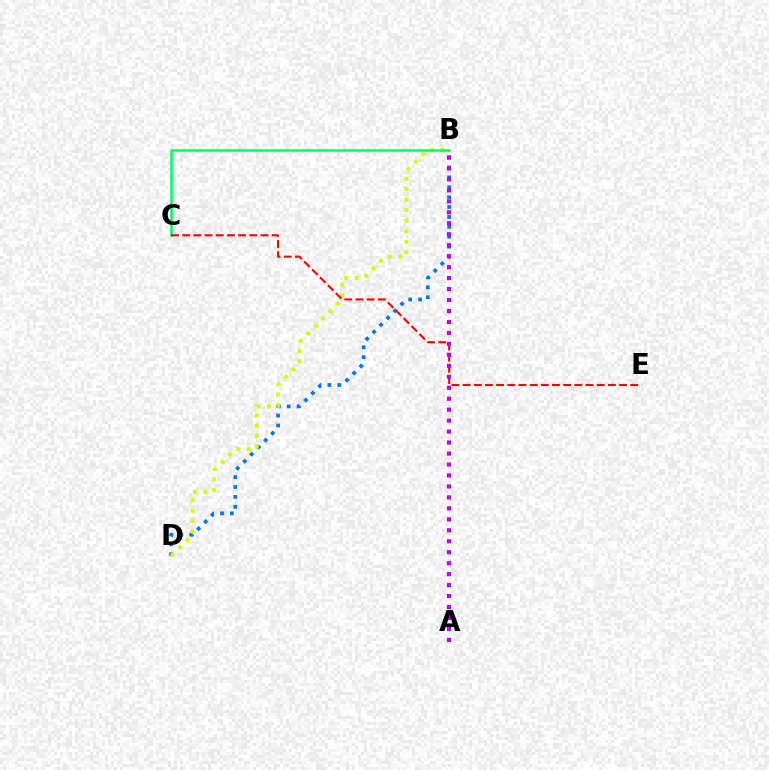{('B', 'D'): [{'color': '#0074ff', 'line_style': 'dotted', 'thickness': 2.69}, {'color': '#d1ff00', 'line_style': 'dotted', 'thickness': 2.85}], ('B', 'C'): [{'color': '#00ff5c', 'line_style': 'solid', 'thickness': 1.8}], ('C', 'E'): [{'color': '#ff0000', 'line_style': 'dashed', 'thickness': 1.52}], ('A', 'B'): [{'color': '#b900ff', 'line_style': 'dotted', 'thickness': 2.98}]}